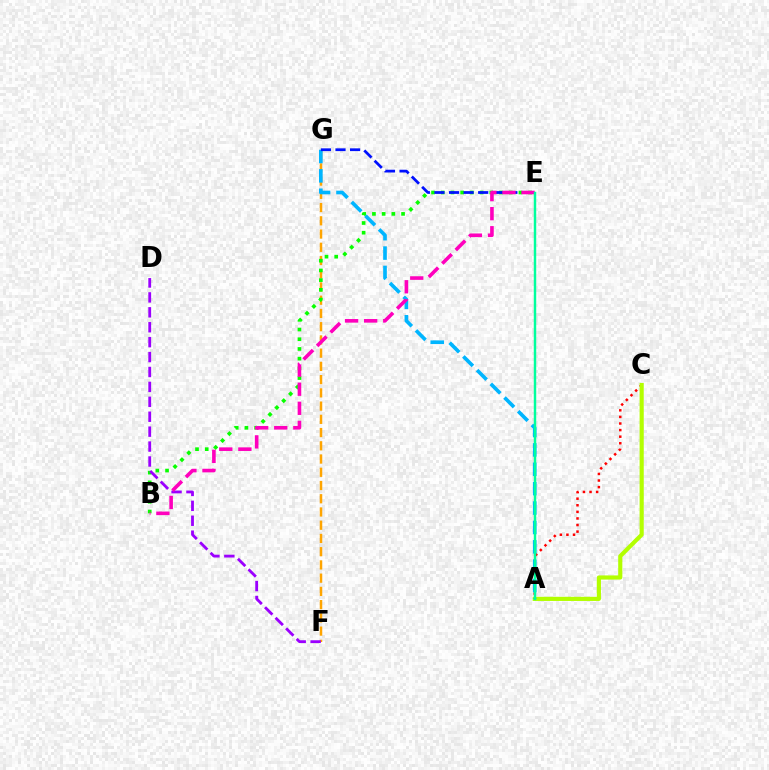{('F', 'G'): [{'color': '#ffa500', 'line_style': 'dashed', 'thickness': 1.8}], ('A', 'C'): [{'color': '#ff0000', 'line_style': 'dotted', 'thickness': 1.79}, {'color': '#b3ff00', 'line_style': 'solid', 'thickness': 2.99}], ('B', 'E'): [{'color': '#08ff00', 'line_style': 'dotted', 'thickness': 2.64}, {'color': '#ff00bd', 'line_style': 'dashed', 'thickness': 2.59}], ('A', 'G'): [{'color': '#00b5ff', 'line_style': 'dashed', 'thickness': 2.63}], ('E', 'G'): [{'color': '#0010ff', 'line_style': 'dashed', 'thickness': 1.98}], ('D', 'F'): [{'color': '#9b00ff', 'line_style': 'dashed', 'thickness': 2.03}], ('A', 'E'): [{'color': '#00ff9d', 'line_style': 'solid', 'thickness': 1.76}]}